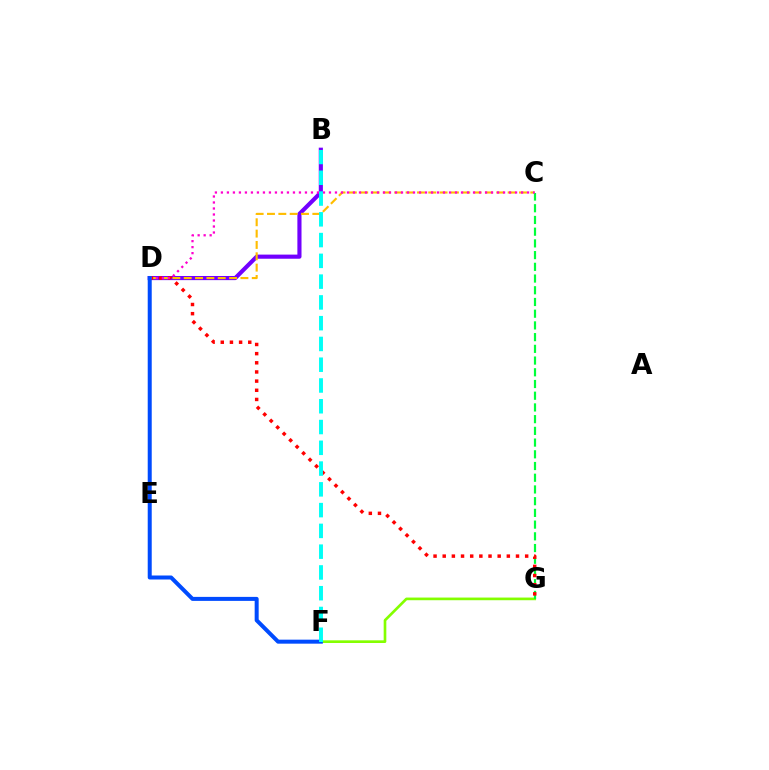{('F', 'G'): [{'color': '#84ff00', 'line_style': 'solid', 'thickness': 1.92}], ('B', 'D'): [{'color': '#7200ff', 'line_style': 'solid', 'thickness': 2.97}], ('C', 'D'): [{'color': '#ffbd00', 'line_style': 'dashed', 'thickness': 1.54}, {'color': '#ff00cf', 'line_style': 'dotted', 'thickness': 1.63}], ('C', 'G'): [{'color': '#00ff39', 'line_style': 'dashed', 'thickness': 1.59}], ('D', 'G'): [{'color': '#ff0000', 'line_style': 'dotted', 'thickness': 2.49}], ('D', 'F'): [{'color': '#004bff', 'line_style': 'solid', 'thickness': 2.88}], ('B', 'F'): [{'color': '#00fff6', 'line_style': 'dashed', 'thickness': 2.82}]}